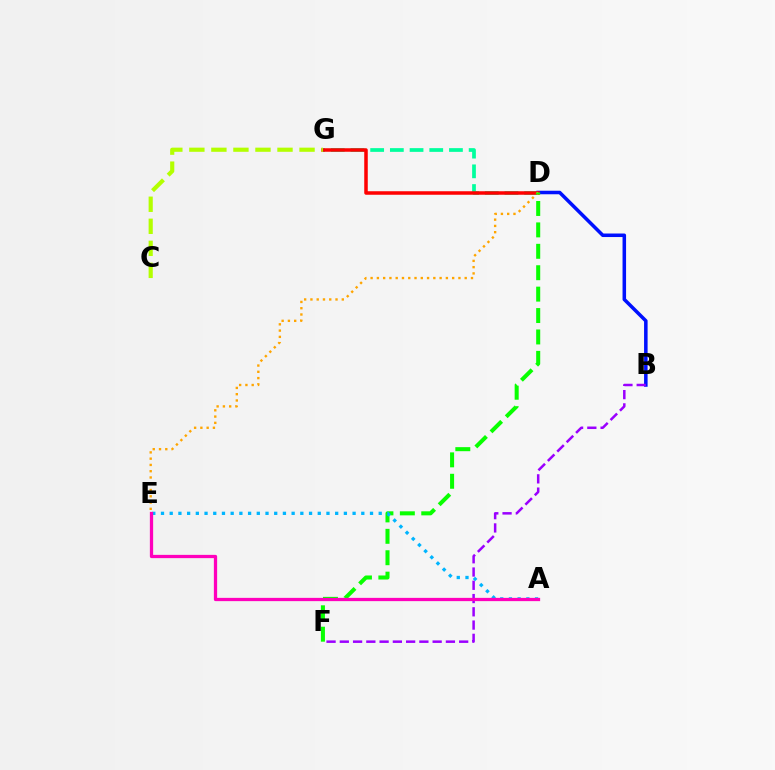{('D', 'G'): [{'color': '#00ff9d', 'line_style': 'dashed', 'thickness': 2.68}, {'color': '#ff0000', 'line_style': 'solid', 'thickness': 2.53}], ('B', 'D'): [{'color': '#0010ff', 'line_style': 'solid', 'thickness': 2.54}], ('D', 'E'): [{'color': '#ffa500', 'line_style': 'dotted', 'thickness': 1.7}], ('B', 'F'): [{'color': '#9b00ff', 'line_style': 'dashed', 'thickness': 1.8}], ('D', 'F'): [{'color': '#08ff00', 'line_style': 'dashed', 'thickness': 2.91}], ('A', 'E'): [{'color': '#00b5ff', 'line_style': 'dotted', 'thickness': 2.37}, {'color': '#ff00bd', 'line_style': 'solid', 'thickness': 2.35}], ('C', 'G'): [{'color': '#b3ff00', 'line_style': 'dashed', 'thickness': 2.99}]}